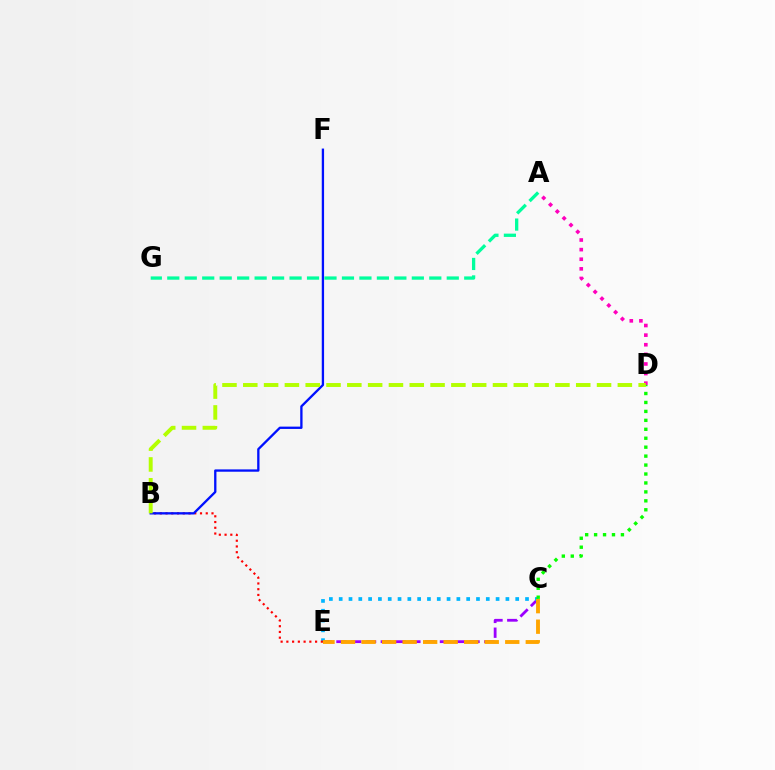{('A', 'D'): [{'color': '#ff00bd', 'line_style': 'dotted', 'thickness': 2.61}], ('C', 'E'): [{'color': '#9b00ff', 'line_style': 'dashed', 'thickness': 2.01}, {'color': '#00b5ff', 'line_style': 'dotted', 'thickness': 2.66}, {'color': '#ffa500', 'line_style': 'dashed', 'thickness': 2.79}], ('B', 'E'): [{'color': '#ff0000', 'line_style': 'dotted', 'thickness': 1.56}], ('C', 'D'): [{'color': '#08ff00', 'line_style': 'dotted', 'thickness': 2.43}], ('B', 'F'): [{'color': '#0010ff', 'line_style': 'solid', 'thickness': 1.67}], ('B', 'D'): [{'color': '#b3ff00', 'line_style': 'dashed', 'thickness': 2.83}], ('A', 'G'): [{'color': '#00ff9d', 'line_style': 'dashed', 'thickness': 2.37}]}